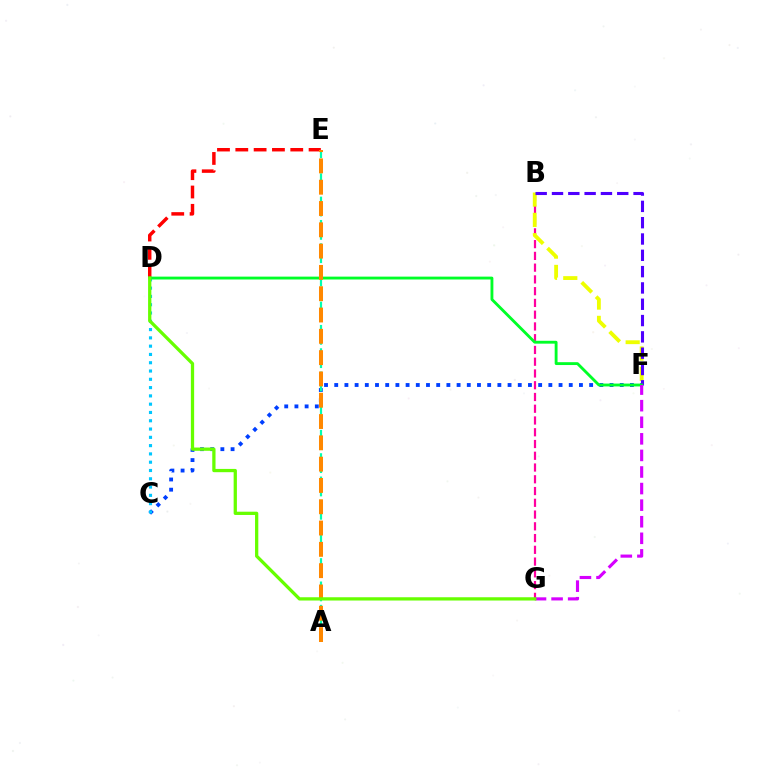{('B', 'G'): [{'color': '#ff00a0', 'line_style': 'dashed', 'thickness': 1.6}], ('B', 'F'): [{'color': '#eeff00', 'line_style': 'dashed', 'thickness': 2.76}, {'color': '#4f00ff', 'line_style': 'dashed', 'thickness': 2.22}], ('D', 'E'): [{'color': '#ff0000', 'line_style': 'dashed', 'thickness': 2.49}], ('C', 'F'): [{'color': '#003fff', 'line_style': 'dotted', 'thickness': 2.77}], ('C', 'D'): [{'color': '#00c7ff', 'line_style': 'dotted', 'thickness': 2.25}], ('A', 'E'): [{'color': '#00ffaf', 'line_style': 'dashed', 'thickness': 1.58}, {'color': '#ff8800', 'line_style': 'dashed', 'thickness': 2.89}], ('D', 'F'): [{'color': '#00ff27', 'line_style': 'solid', 'thickness': 2.05}], ('F', 'G'): [{'color': '#d600ff', 'line_style': 'dashed', 'thickness': 2.25}], ('D', 'G'): [{'color': '#66ff00', 'line_style': 'solid', 'thickness': 2.36}]}